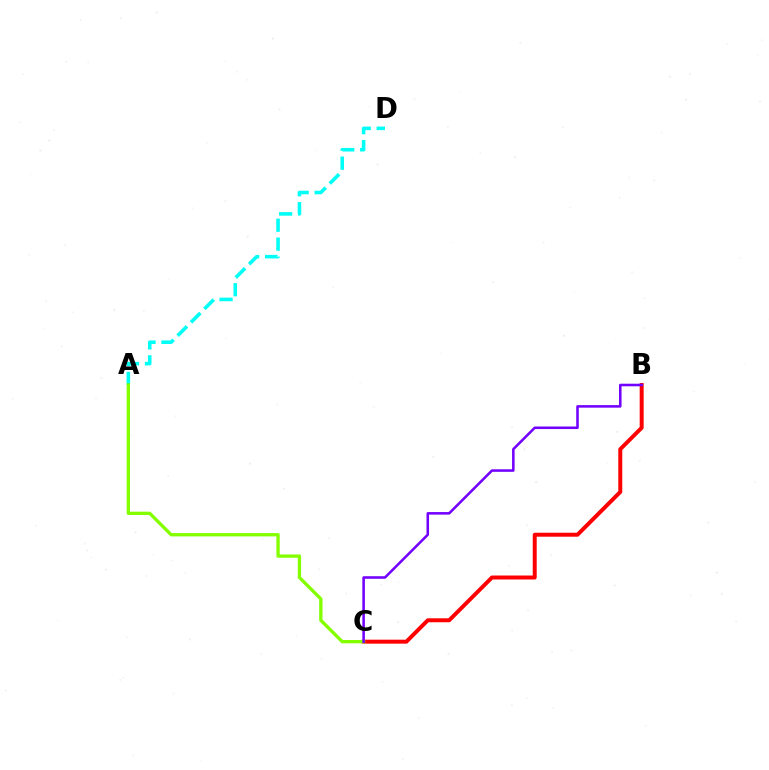{('B', 'C'): [{'color': '#ff0000', 'line_style': 'solid', 'thickness': 2.86}, {'color': '#7200ff', 'line_style': 'solid', 'thickness': 1.84}], ('A', 'D'): [{'color': '#00fff6', 'line_style': 'dashed', 'thickness': 2.57}], ('A', 'C'): [{'color': '#84ff00', 'line_style': 'solid', 'thickness': 2.39}]}